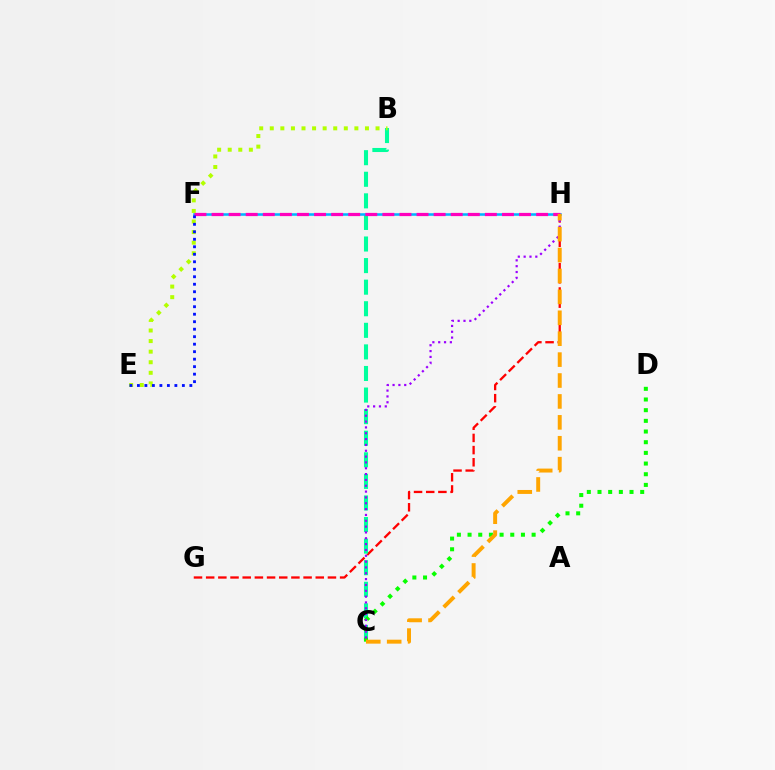{('G', 'H'): [{'color': '#ff0000', 'line_style': 'dashed', 'thickness': 1.65}], ('B', 'C'): [{'color': '#00ff9d', 'line_style': 'dashed', 'thickness': 2.93}], ('F', 'H'): [{'color': '#00b5ff', 'line_style': 'solid', 'thickness': 1.84}, {'color': '#ff00bd', 'line_style': 'dashed', 'thickness': 2.32}], ('C', 'D'): [{'color': '#08ff00', 'line_style': 'dotted', 'thickness': 2.9}], ('B', 'E'): [{'color': '#b3ff00', 'line_style': 'dotted', 'thickness': 2.87}], ('C', 'H'): [{'color': '#9b00ff', 'line_style': 'dotted', 'thickness': 1.59}, {'color': '#ffa500', 'line_style': 'dashed', 'thickness': 2.84}], ('E', 'F'): [{'color': '#0010ff', 'line_style': 'dotted', 'thickness': 2.04}]}